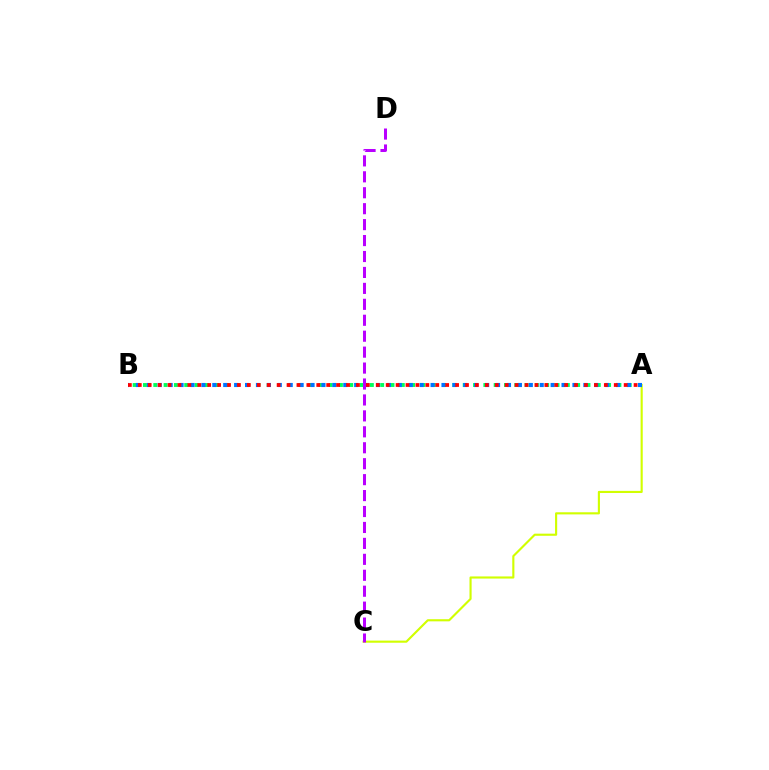{('A', 'C'): [{'color': '#d1ff00', 'line_style': 'solid', 'thickness': 1.54}], ('A', 'B'): [{'color': '#00ff5c', 'line_style': 'dotted', 'thickness': 2.8}, {'color': '#0074ff', 'line_style': 'dotted', 'thickness': 2.97}, {'color': '#ff0000', 'line_style': 'dotted', 'thickness': 2.69}], ('C', 'D'): [{'color': '#b900ff', 'line_style': 'dashed', 'thickness': 2.17}]}